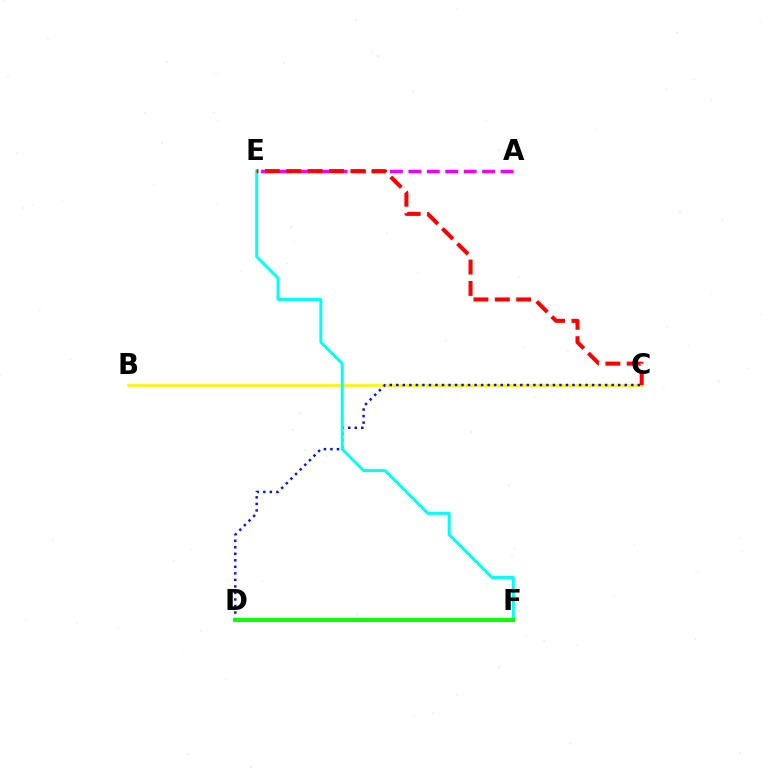{('B', 'C'): [{'color': '#fcf500', 'line_style': 'solid', 'thickness': 1.9}], ('C', 'D'): [{'color': '#0010ff', 'line_style': 'dotted', 'thickness': 1.77}], ('A', 'E'): [{'color': '#ee00ff', 'line_style': 'dashed', 'thickness': 2.51}], ('E', 'F'): [{'color': '#00fff6', 'line_style': 'solid', 'thickness': 2.13}], ('C', 'E'): [{'color': '#ff0000', 'line_style': 'dashed', 'thickness': 2.9}], ('D', 'F'): [{'color': '#08ff00', 'line_style': 'solid', 'thickness': 2.83}]}